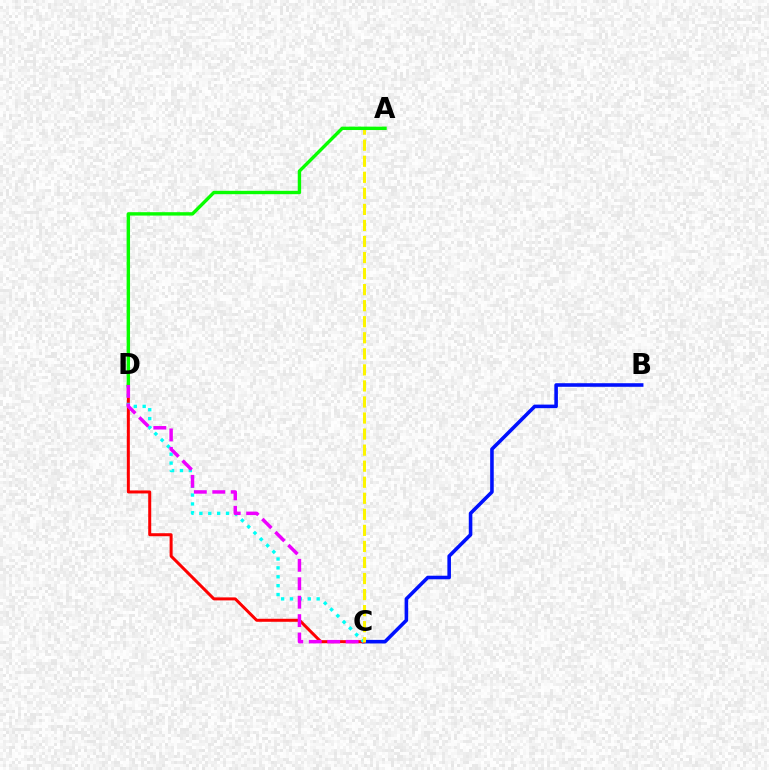{('B', 'C'): [{'color': '#0010ff', 'line_style': 'solid', 'thickness': 2.57}], ('C', 'D'): [{'color': '#ff0000', 'line_style': 'solid', 'thickness': 2.16}, {'color': '#00fff6', 'line_style': 'dotted', 'thickness': 2.42}, {'color': '#ee00ff', 'line_style': 'dashed', 'thickness': 2.5}], ('A', 'C'): [{'color': '#fcf500', 'line_style': 'dashed', 'thickness': 2.18}], ('A', 'D'): [{'color': '#08ff00', 'line_style': 'solid', 'thickness': 2.44}]}